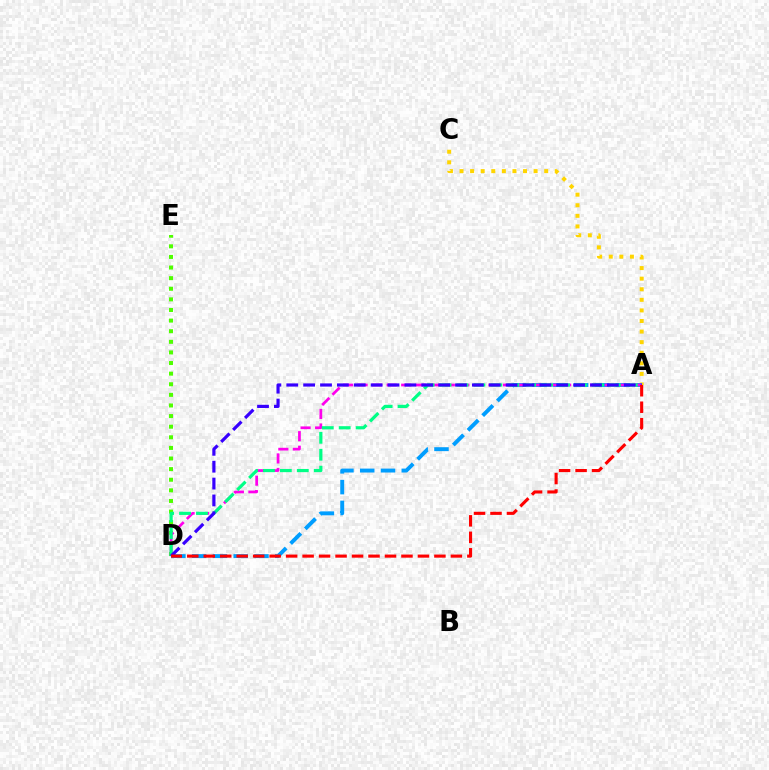{('A', 'C'): [{'color': '#ffd500', 'line_style': 'dotted', 'thickness': 2.88}], ('A', 'D'): [{'color': '#009eff', 'line_style': 'dashed', 'thickness': 2.82}, {'color': '#ff00ed', 'line_style': 'dashed', 'thickness': 1.98}, {'color': '#00ff86', 'line_style': 'dashed', 'thickness': 2.3}, {'color': '#3700ff', 'line_style': 'dashed', 'thickness': 2.29}, {'color': '#ff0000', 'line_style': 'dashed', 'thickness': 2.24}], ('D', 'E'): [{'color': '#4fff00', 'line_style': 'dotted', 'thickness': 2.88}]}